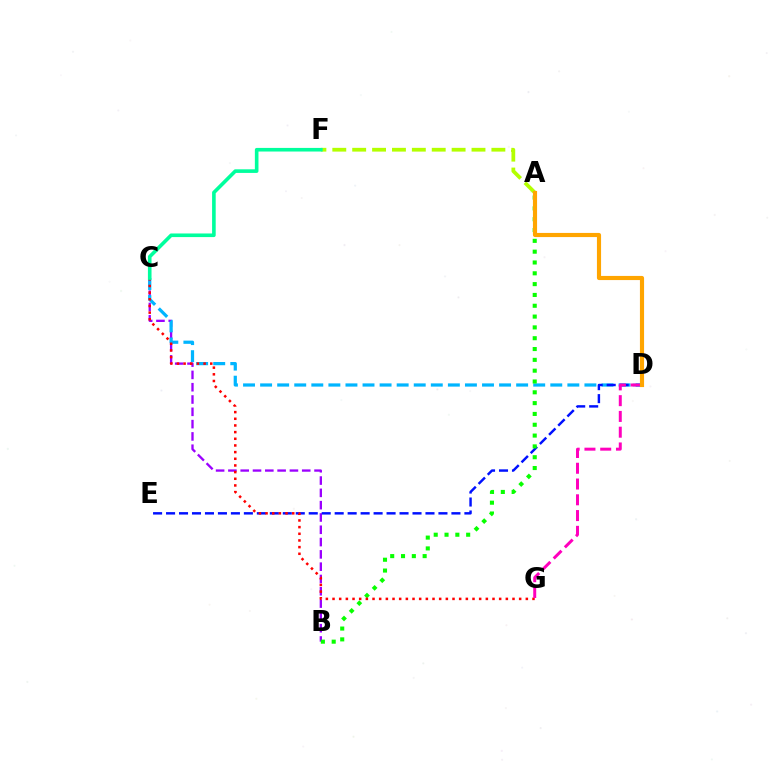{('B', 'C'): [{'color': '#9b00ff', 'line_style': 'dashed', 'thickness': 1.67}], ('A', 'F'): [{'color': '#b3ff00', 'line_style': 'dashed', 'thickness': 2.7}], ('C', 'D'): [{'color': '#00b5ff', 'line_style': 'dashed', 'thickness': 2.32}], ('D', 'E'): [{'color': '#0010ff', 'line_style': 'dashed', 'thickness': 1.76}], ('A', 'B'): [{'color': '#08ff00', 'line_style': 'dotted', 'thickness': 2.94}], ('C', 'G'): [{'color': '#ff0000', 'line_style': 'dotted', 'thickness': 1.81}], ('C', 'F'): [{'color': '#00ff9d', 'line_style': 'solid', 'thickness': 2.6}], ('D', 'G'): [{'color': '#ff00bd', 'line_style': 'dashed', 'thickness': 2.14}], ('A', 'D'): [{'color': '#ffa500', 'line_style': 'solid', 'thickness': 2.98}]}